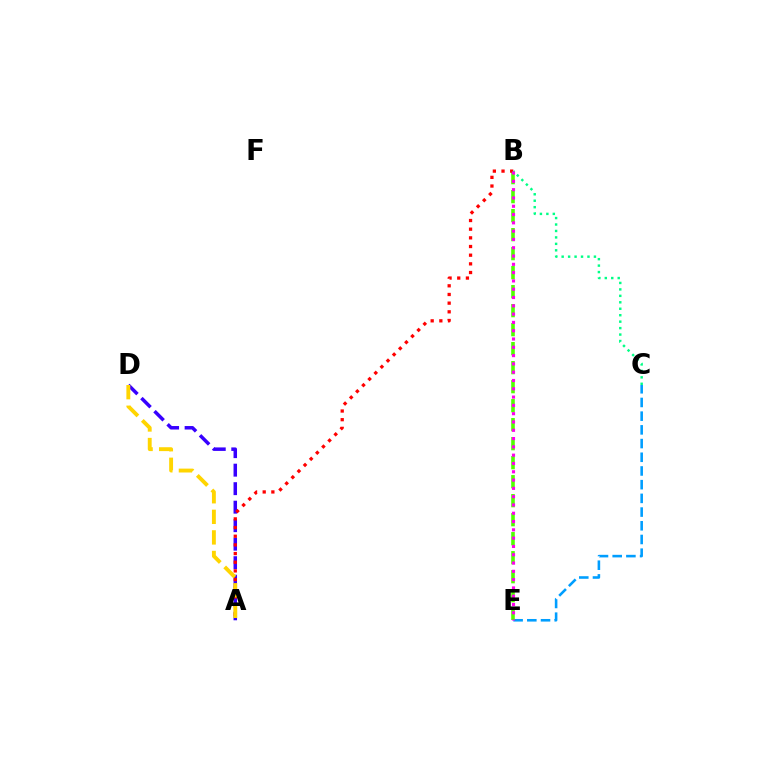{('A', 'D'): [{'color': '#3700ff', 'line_style': 'dashed', 'thickness': 2.51}, {'color': '#ffd500', 'line_style': 'dashed', 'thickness': 2.79}], ('C', 'E'): [{'color': '#009eff', 'line_style': 'dashed', 'thickness': 1.86}], ('B', 'E'): [{'color': '#4fff00', 'line_style': 'dashed', 'thickness': 2.58}, {'color': '#ff00ed', 'line_style': 'dotted', 'thickness': 2.25}], ('A', 'B'): [{'color': '#ff0000', 'line_style': 'dotted', 'thickness': 2.36}], ('B', 'C'): [{'color': '#00ff86', 'line_style': 'dotted', 'thickness': 1.75}]}